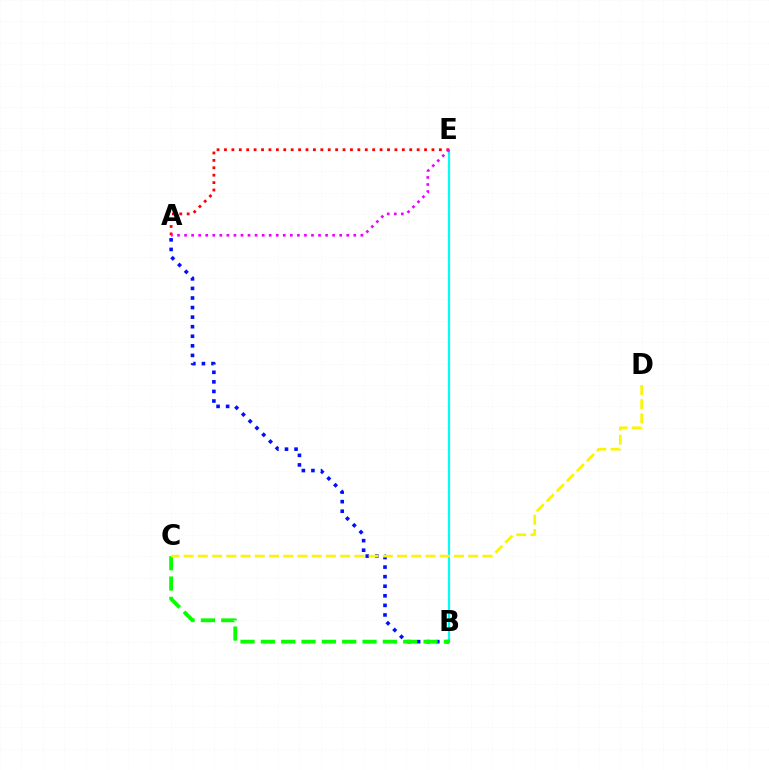{('B', 'E'): [{'color': '#00fff6', 'line_style': 'solid', 'thickness': 1.59}], ('A', 'E'): [{'color': '#ff0000', 'line_style': 'dotted', 'thickness': 2.01}, {'color': '#ee00ff', 'line_style': 'dotted', 'thickness': 1.92}], ('A', 'B'): [{'color': '#0010ff', 'line_style': 'dotted', 'thickness': 2.6}], ('B', 'C'): [{'color': '#08ff00', 'line_style': 'dashed', 'thickness': 2.76}], ('C', 'D'): [{'color': '#fcf500', 'line_style': 'dashed', 'thickness': 1.93}]}